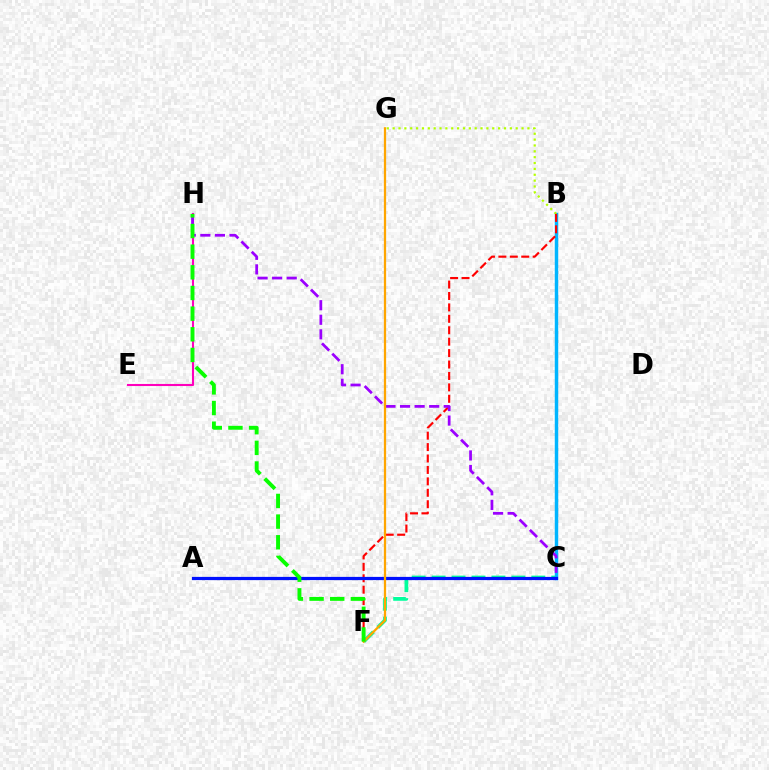{('C', 'F'): [{'color': '#00ff9d', 'line_style': 'dashed', 'thickness': 2.71}], ('B', 'C'): [{'color': '#00b5ff', 'line_style': 'solid', 'thickness': 2.48}], ('B', 'G'): [{'color': '#b3ff00', 'line_style': 'dotted', 'thickness': 1.59}], ('B', 'F'): [{'color': '#ff0000', 'line_style': 'dashed', 'thickness': 1.55}], ('E', 'H'): [{'color': '#ff00bd', 'line_style': 'solid', 'thickness': 1.5}], ('C', 'H'): [{'color': '#9b00ff', 'line_style': 'dashed', 'thickness': 1.98}], ('A', 'C'): [{'color': '#0010ff', 'line_style': 'solid', 'thickness': 2.32}], ('F', 'G'): [{'color': '#ffa500', 'line_style': 'solid', 'thickness': 1.63}], ('F', 'H'): [{'color': '#08ff00', 'line_style': 'dashed', 'thickness': 2.81}]}